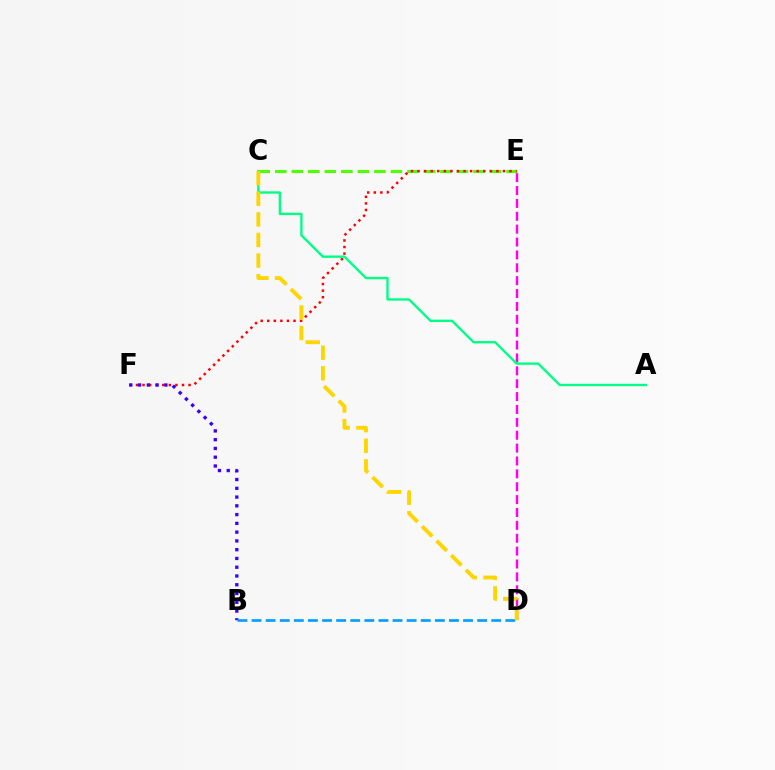{('C', 'E'): [{'color': '#4fff00', 'line_style': 'dashed', 'thickness': 2.24}], ('E', 'F'): [{'color': '#ff0000', 'line_style': 'dotted', 'thickness': 1.79}], ('D', 'E'): [{'color': '#ff00ed', 'line_style': 'dashed', 'thickness': 1.75}], ('B', 'F'): [{'color': '#3700ff', 'line_style': 'dotted', 'thickness': 2.38}], ('B', 'D'): [{'color': '#009eff', 'line_style': 'dashed', 'thickness': 1.92}], ('A', 'C'): [{'color': '#00ff86', 'line_style': 'solid', 'thickness': 1.71}], ('C', 'D'): [{'color': '#ffd500', 'line_style': 'dashed', 'thickness': 2.8}]}